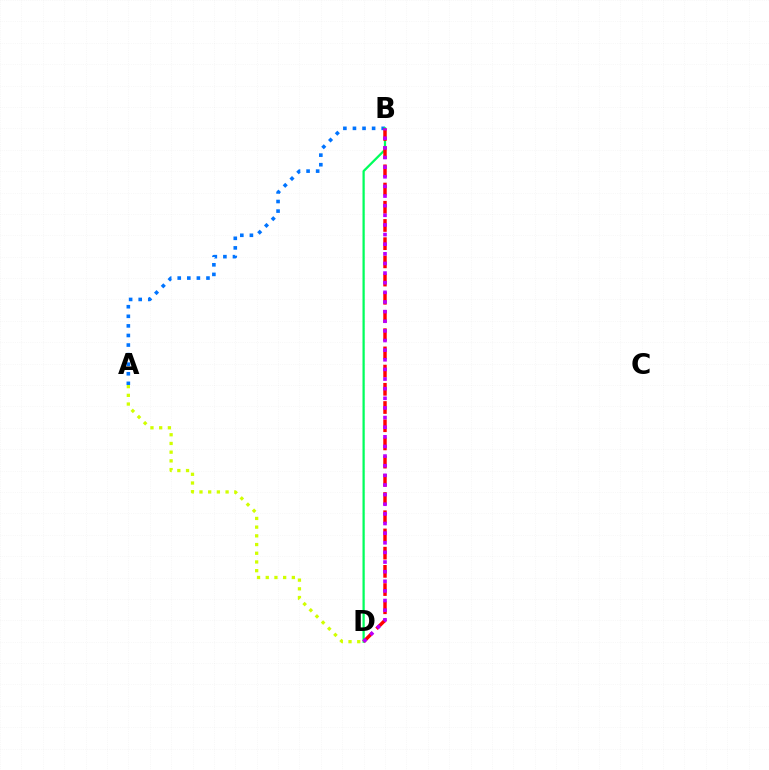{('A', 'B'): [{'color': '#0074ff', 'line_style': 'dotted', 'thickness': 2.6}], ('B', 'D'): [{'color': '#00ff5c', 'line_style': 'solid', 'thickness': 1.63}, {'color': '#ff0000', 'line_style': 'dashed', 'thickness': 2.47}, {'color': '#b900ff', 'line_style': 'dotted', 'thickness': 2.62}], ('A', 'D'): [{'color': '#d1ff00', 'line_style': 'dotted', 'thickness': 2.37}]}